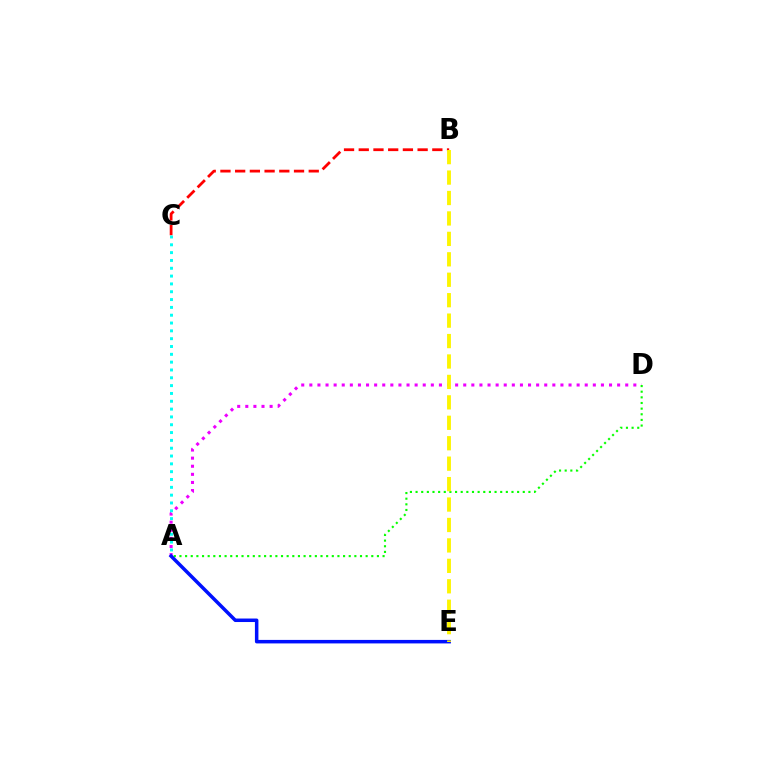{('A', 'D'): [{'color': '#ee00ff', 'line_style': 'dotted', 'thickness': 2.2}, {'color': '#08ff00', 'line_style': 'dotted', 'thickness': 1.53}], ('B', 'C'): [{'color': '#ff0000', 'line_style': 'dashed', 'thickness': 2.0}], ('A', 'C'): [{'color': '#00fff6', 'line_style': 'dotted', 'thickness': 2.13}], ('A', 'E'): [{'color': '#0010ff', 'line_style': 'solid', 'thickness': 2.52}], ('B', 'E'): [{'color': '#fcf500', 'line_style': 'dashed', 'thickness': 2.78}]}